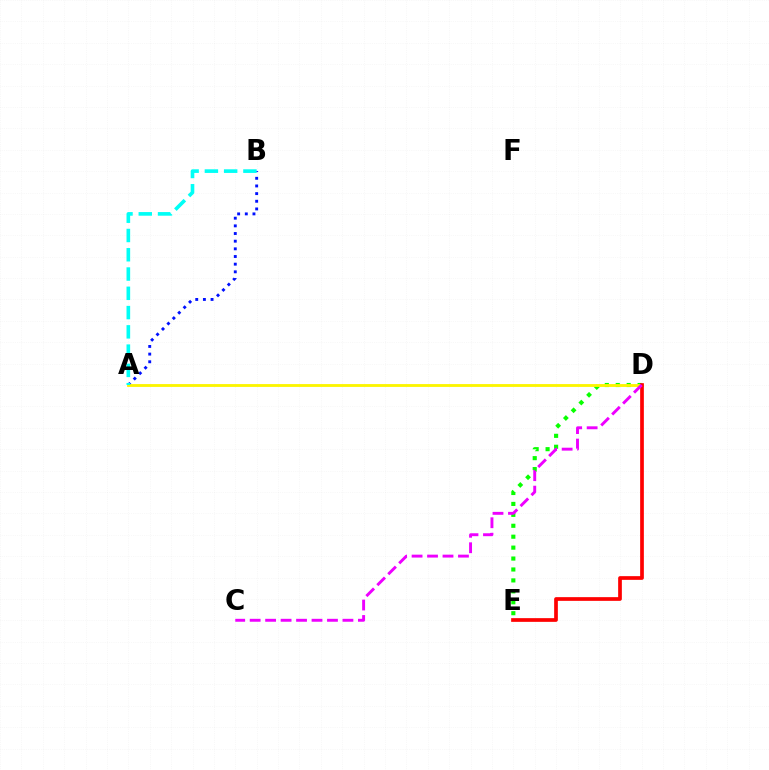{('A', 'B'): [{'color': '#0010ff', 'line_style': 'dotted', 'thickness': 2.08}, {'color': '#00fff6', 'line_style': 'dashed', 'thickness': 2.62}], ('D', 'E'): [{'color': '#08ff00', 'line_style': 'dotted', 'thickness': 2.97}, {'color': '#ff0000', 'line_style': 'solid', 'thickness': 2.67}], ('A', 'D'): [{'color': '#fcf500', 'line_style': 'solid', 'thickness': 2.04}], ('C', 'D'): [{'color': '#ee00ff', 'line_style': 'dashed', 'thickness': 2.1}]}